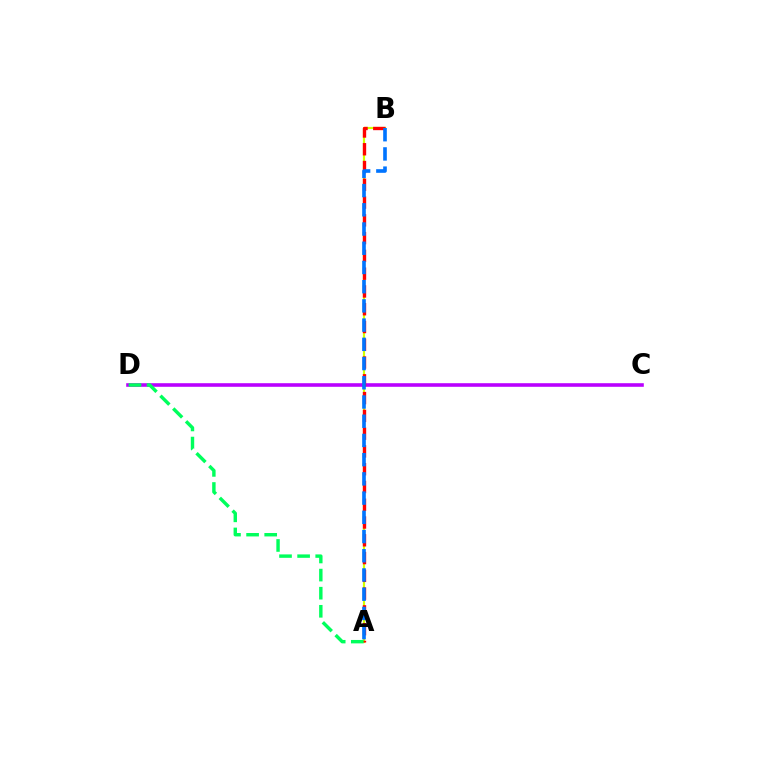{('C', 'D'): [{'color': '#b900ff', 'line_style': 'solid', 'thickness': 2.59}], ('A', 'B'): [{'color': '#d1ff00', 'line_style': 'solid', 'thickness': 1.57}, {'color': '#ff0000', 'line_style': 'dashed', 'thickness': 2.41}, {'color': '#0074ff', 'line_style': 'dashed', 'thickness': 2.61}], ('A', 'D'): [{'color': '#00ff5c', 'line_style': 'dashed', 'thickness': 2.46}]}